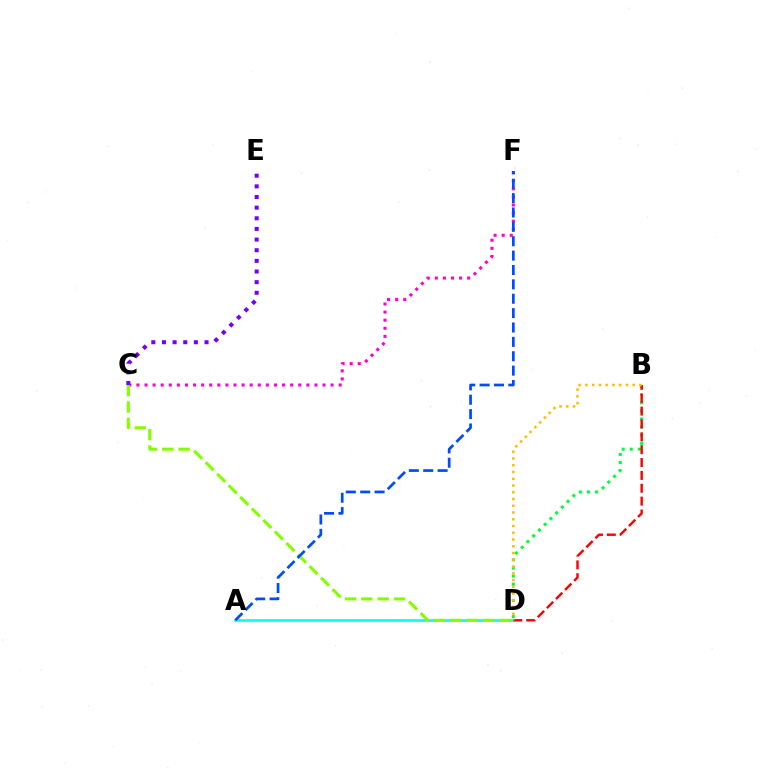{('C', 'F'): [{'color': '#ff00cf', 'line_style': 'dotted', 'thickness': 2.2}], ('A', 'D'): [{'color': '#00fff6', 'line_style': 'solid', 'thickness': 1.86}], ('B', 'D'): [{'color': '#00ff39', 'line_style': 'dotted', 'thickness': 2.2}, {'color': '#ff0000', 'line_style': 'dashed', 'thickness': 1.75}, {'color': '#ffbd00', 'line_style': 'dotted', 'thickness': 1.83}], ('C', 'D'): [{'color': '#84ff00', 'line_style': 'dashed', 'thickness': 2.22}], ('A', 'F'): [{'color': '#004bff', 'line_style': 'dashed', 'thickness': 1.95}], ('C', 'E'): [{'color': '#7200ff', 'line_style': 'dotted', 'thickness': 2.89}]}